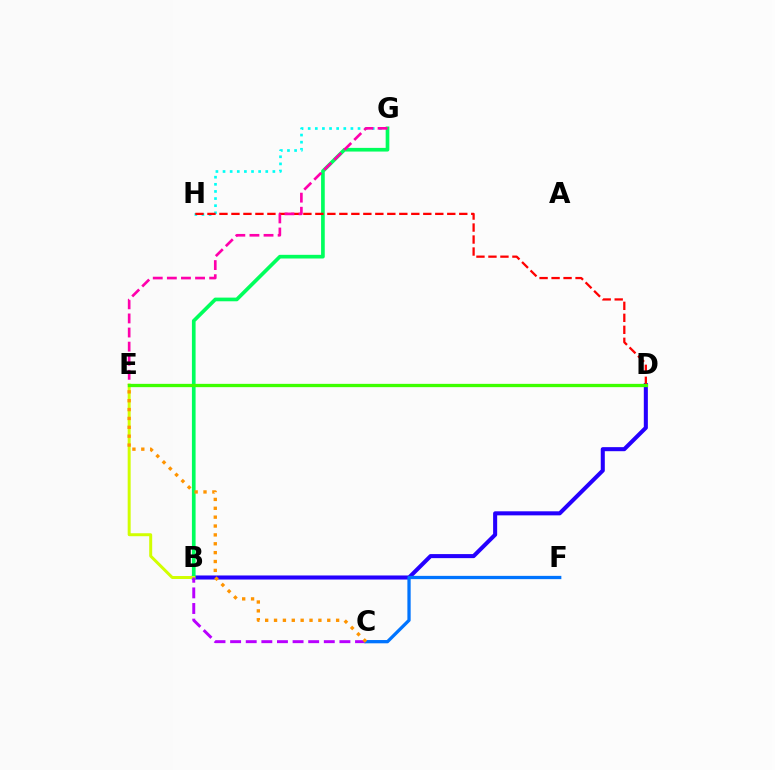{('G', 'H'): [{'color': '#00fff6', 'line_style': 'dotted', 'thickness': 1.93}], ('B', 'D'): [{'color': '#2500ff', 'line_style': 'solid', 'thickness': 2.92}], ('B', 'G'): [{'color': '#00ff5c', 'line_style': 'solid', 'thickness': 2.64}], ('B', 'E'): [{'color': '#d1ff00', 'line_style': 'solid', 'thickness': 2.14}], ('D', 'H'): [{'color': '#ff0000', 'line_style': 'dashed', 'thickness': 1.63}], ('E', 'G'): [{'color': '#ff00ac', 'line_style': 'dashed', 'thickness': 1.92}], ('B', 'C'): [{'color': '#b900ff', 'line_style': 'dashed', 'thickness': 2.12}], ('C', 'F'): [{'color': '#0074ff', 'line_style': 'solid', 'thickness': 2.36}], ('C', 'E'): [{'color': '#ff9400', 'line_style': 'dotted', 'thickness': 2.41}], ('D', 'E'): [{'color': '#3dff00', 'line_style': 'solid', 'thickness': 2.38}]}